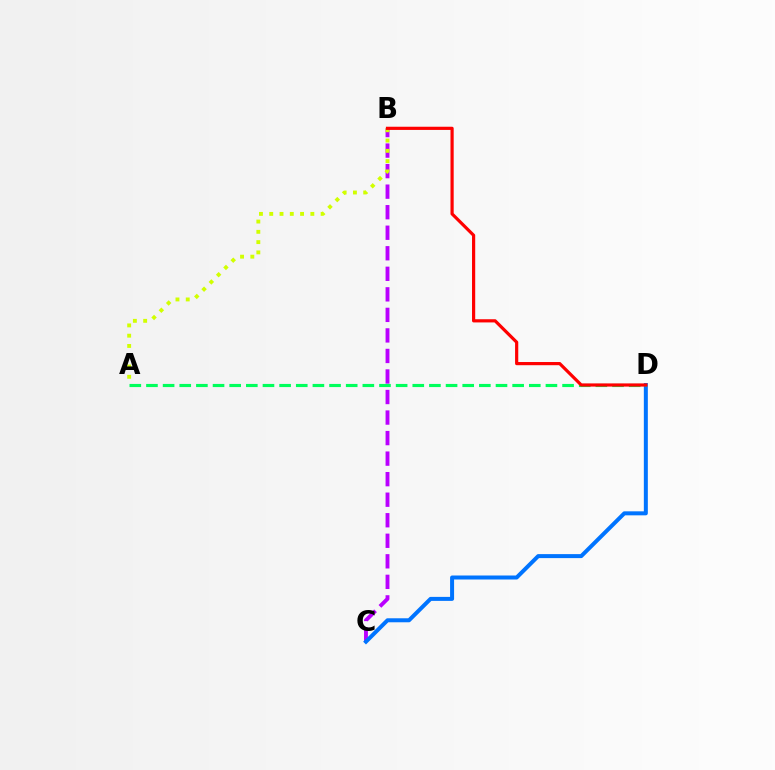{('B', 'C'): [{'color': '#b900ff', 'line_style': 'dashed', 'thickness': 2.79}], ('C', 'D'): [{'color': '#0074ff', 'line_style': 'solid', 'thickness': 2.88}], ('A', 'B'): [{'color': '#d1ff00', 'line_style': 'dotted', 'thickness': 2.79}], ('A', 'D'): [{'color': '#00ff5c', 'line_style': 'dashed', 'thickness': 2.26}], ('B', 'D'): [{'color': '#ff0000', 'line_style': 'solid', 'thickness': 2.29}]}